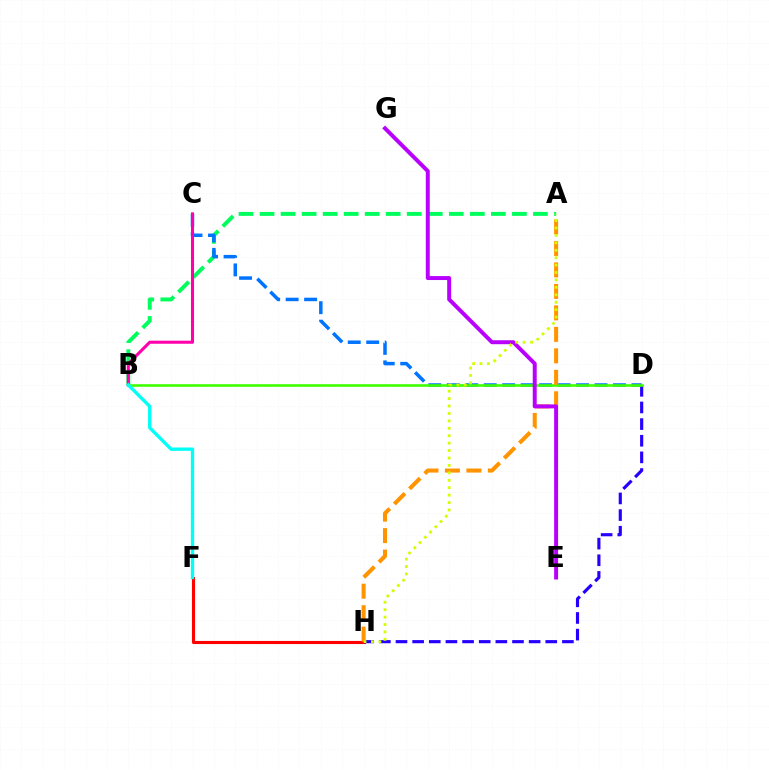{('A', 'B'): [{'color': '#00ff5c', 'line_style': 'dashed', 'thickness': 2.86}], ('F', 'H'): [{'color': '#ff0000', 'line_style': 'solid', 'thickness': 2.24}], ('C', 'D'): [{'color': '#0074ff', 'line_style': 'dashed', 'thickness': 2.51}], ('D', 'H'): [{'color': '#2500ff', 'line_style': 'dashed', 'thickness': 2.26}], ('B', 'C'): [{'color': '#ff00ac', 'line_style': 'solid', 'thickness': 2.21}], ('B', 'D'): [{'color': '#3dff00', 'line_style': 'solid', 'thickness': 1.88}], ('A', 'H'): [{'color': '#ff9400', 'line_style': 'dashed', 'thickness': 2.92}, {'color': '#d1ff00', 'line_style': 'dotted', 'thickness': 2.02}], ('E', 'G'): [{'color': '#b900ff', 'line_style': 'solid', 'thickness': 2.84}], ('B', 'F'): [{'color': '#00fff6', 'line_style': 'solid', 'thickness': 2.4}]}